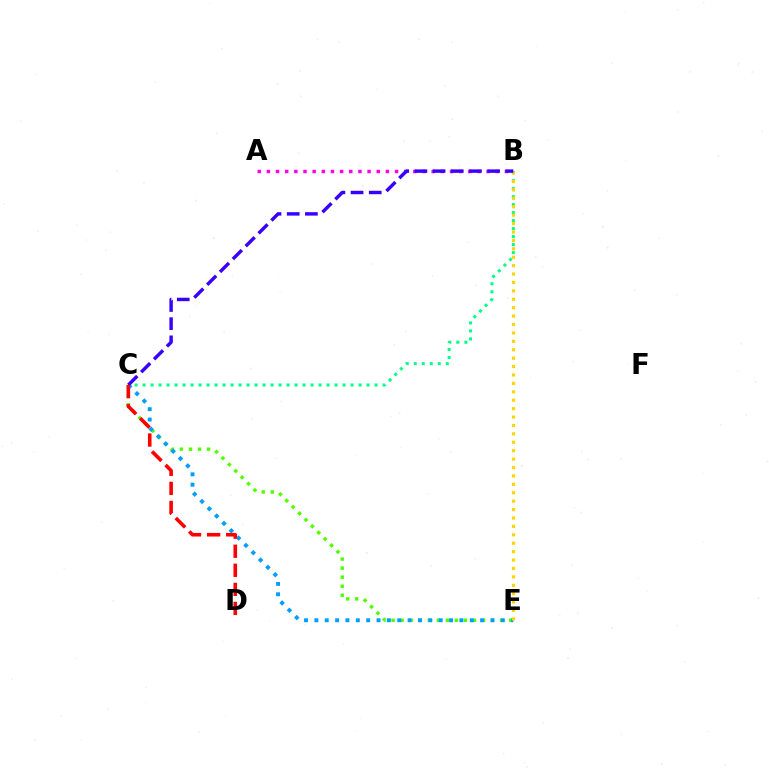{('C', 'E'): [{'color': '#4fff00', 'line_style': 'dotted', 'thickness': 2.46}, {'color': '#009eff', 'line_style': 'dotted', 'thickness': 2.81}], ('A', 'B'): [{'color': '#ff00ed', 'line_style': 'dotted', 'thickness': 2.49}], ('B', 'C'): [{'color': '#00ff86', 'line_style': 'dotted', 'thickness': 2.17}, {'color': '#3700ff', 'line_style': 'dashed', 'thickness': 2.47}], ('B', 'E'): [{'color': '#ffd500', 'line_style': 'dotted', 'thickness': 2.29}], ('C', 'D'): [{'color': '#ff0000', 'line_style': 'dashed', 'thickness': 2.59}]}